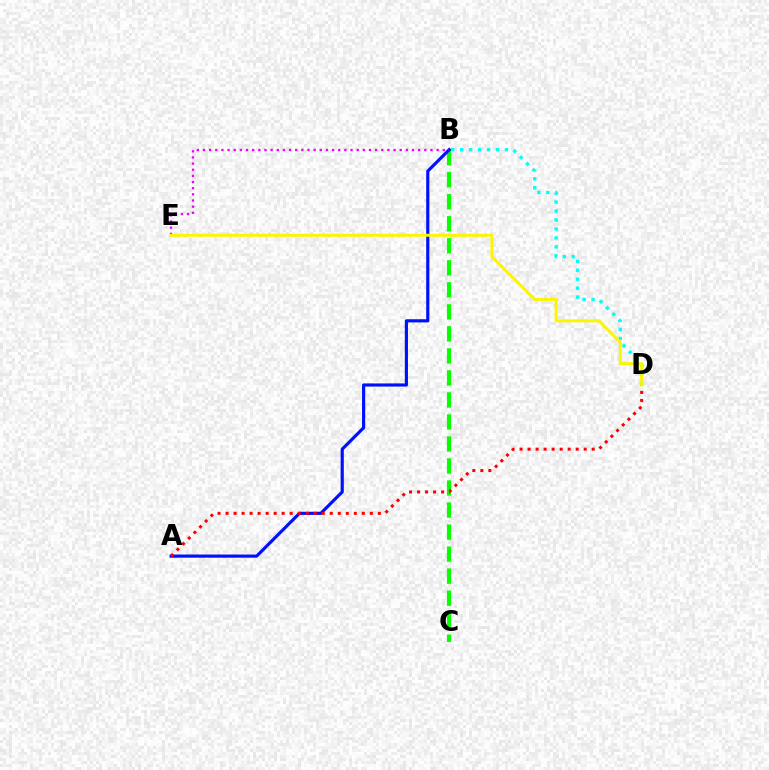{('B', 'C'): [{'color': '#08ff00', 'line_style': 'dashed', 'thickness': 2.99}], ('A', 'B'): [{'color': '#0010ff', 'line_style': 'solid', 'thickness': 2.28}], ('A', 'D'): [{'color': '#ff0000', 'line_style': 'dotted', 'thickness': 2.18}], ('B', 'E'): [{'color': '#ee00ff', 'line_style': 'dotted', 'thickness': 1.67}], ('B', 'D'): [{'color': '#00fff6', 'line_style': 'dotted', 'thickness': 2.43}], ('D', 'E'): [{'color': '#fcf500', 'line_style': 'solid', 'thickness': 2.14}]}